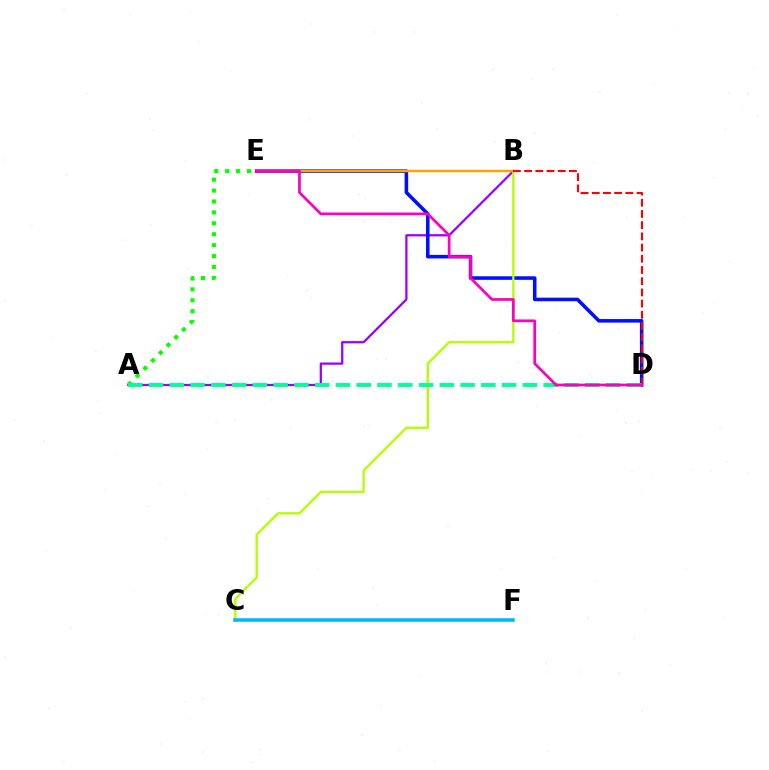{('A', 'B'): [{'color': '#9b00ff', 'line_style': 'solid', 'thickness': 1.62}], ('D', 'E'): [{'color': '#0010ff', 'line_style': 'solid', 'thickness': 2.56}, {'color': '#ff00bd', 'line_style': 'solid', 'thickness': 1.97}], ('B', 'C'): [{'color': '#b3ff00', 'line_style': 'solid', 'thickness': 1.67}], ('B', 'E'): [{'color': '#ffa500', 'line_style': 'solid', 'thickness': 1.8}], ('C', 'F'): [{'color': '#00b5ff', 'line_style': 'solid', 'thickness': 2.52}], ('A', 'E'): [{'color': '#08ff00', 'line_style': 'dotted', 'thickness': 2.97}], ('B', 'D'): [{'color': '#ff0000', 'line_style': 'dashed', 'thickness': 1.52}], ('A', 'D'): [{'color': '#00ff9d', 'line_style': 'dashed', 'thickness': 2.82}]}